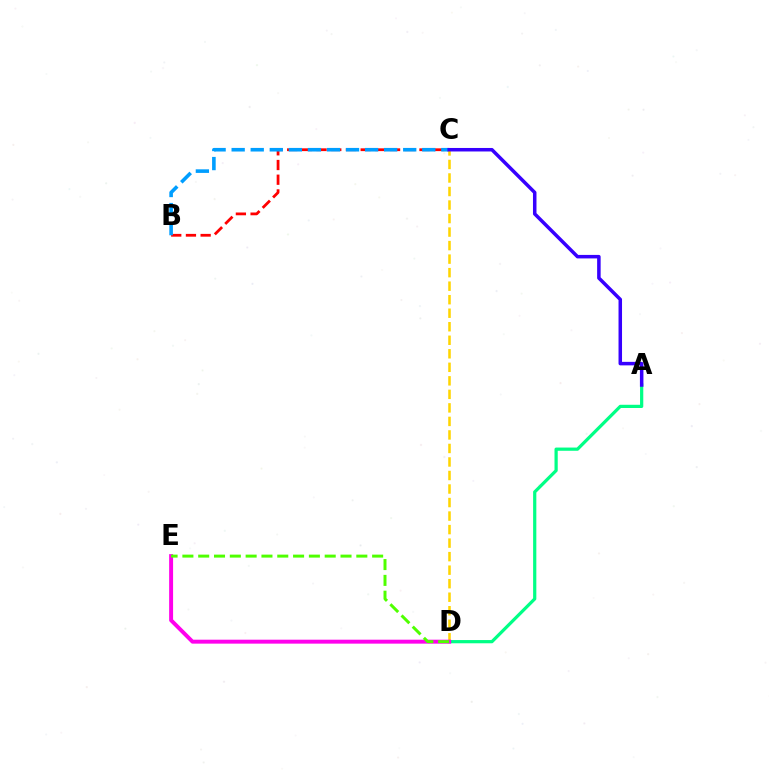{('B', 'C'): [{'color': '#ff0000', 'line_style': 'dashed', 'thickness': 2.0}, {'color': '#009eff', 'line_style': 'dashed', 'thickness': 2.59}], ('A', 'D'): [{'color': '#00ff86', 'line_style': 'solid', 'thickness': 2.32}], ('C', 'D'): [{'color': '#ffd500', 'line_style': 'dashed', 'thickness': 1.84}], ('D', 'E'): [{'color': '#ff00ed', 'line_style': 'solid', 'thickness': 2.84}, {'color': '#4fff00', 'line_style': 'dashed', 'thickness': 2.15}], ('A', 'C'): [{'color': '#3700ff', 'line_style': 'solid', 'thickness': 2.53}]}